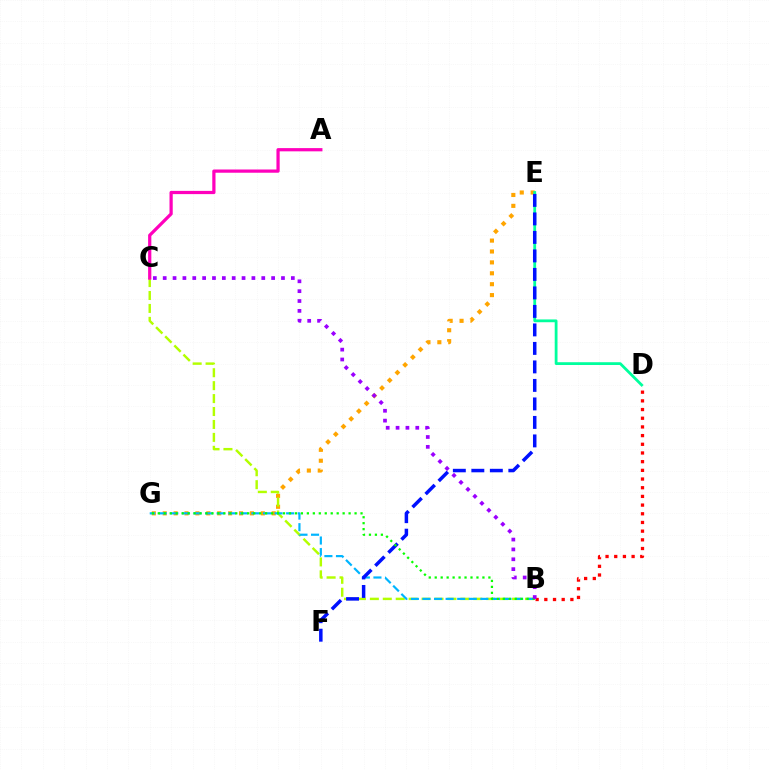{('E', 'G'): [{'color': '#ffa500', 'line_style': 'dotted', 'thickness': 2.96}], ('B', 'C'): [{'color': '#b3ff00', 'line_style': 'dashed', 'thickness': 1.76}, {'color': '#9b00ff', 'line_style': 'dotted', 'thickness': 2.68}], ('A', 'C'): [{'color': '#ff00bd', 'line_style': 'solid', 'thickness': 2.32}], ('B', 'G'): [{'color': '#00b5ff', 'line_style': 'dashed', 'thickness': 1.57}, {'color': '#08ff00', 'line_style': 'dotted', 'thickness': 1.62}], ('D', 'E'): [{'color': '#00ff9d', 'line_style': 'solid', 'thickness': 2.01}], ('E', 'F'): [{'color': '#0010ff', 'line_style': 'dashed', 'thickness': 2.51}], ('B', 'D'): [{'color': '#ff0000', 'line_style': 'dotted', 'thickness': 2.36}]}